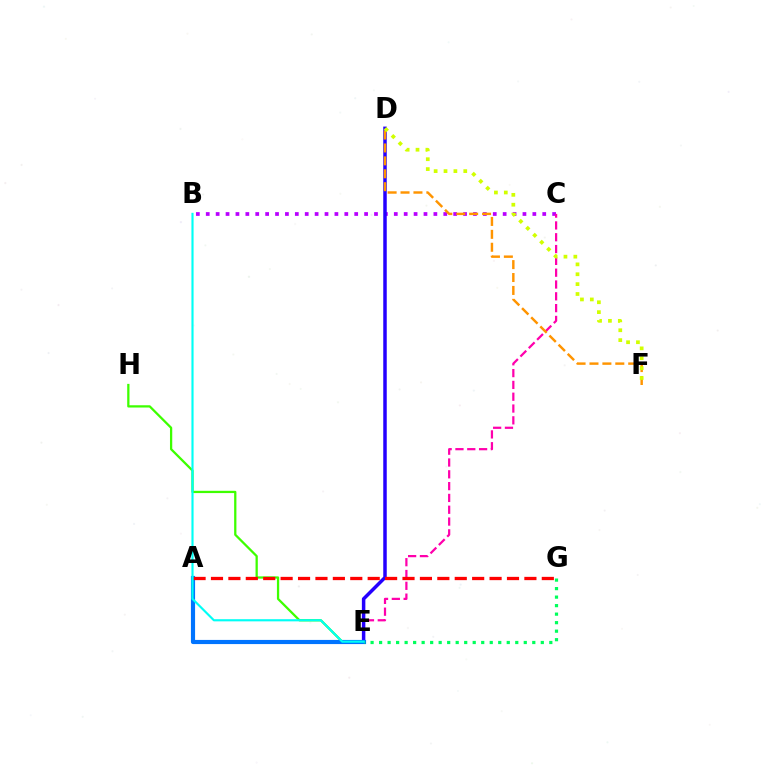{('E', 'H'): [{'color': '#3dff00', 'line_style': 'solid', 'thickness': 1.63}], ('B', 'C'): [{'color': '#b900ff', 'line_style': 'dotted', 'thickness': 2.69}], ('C', 'E'): [{'color': '#ff00ac', 'line_style': 'dashed', 'thickness': 1.6}], ('D', 'E'): [{'color': '#2500ff', 'line_style': 'solid', 'thickness': 2.51}], ('D', 'F'): [{'color': '#ff9400', 'line_style': 'dashed', 'thickness': 1.75}, {'color': '#d1ff00', 'line_style': 'dotted', 'thickness': 2.68}], ('A', 'E'): [{'color': '#0074ff', 'line_style': 'solid', 'thickness': 2.99}], ('A', 'G'): [{'color': '#ff0000', 'line_style': 'dashed', 'thickness': 2.37}], ('E', 'G'): [{'color': '#00ff5c', 'line_style': 'dotted', 'thickness': 2.31}], ('B', 'E'): [{'color': '#00fff6', 'line_style': 'solid', 'thickness': 1.55}]}